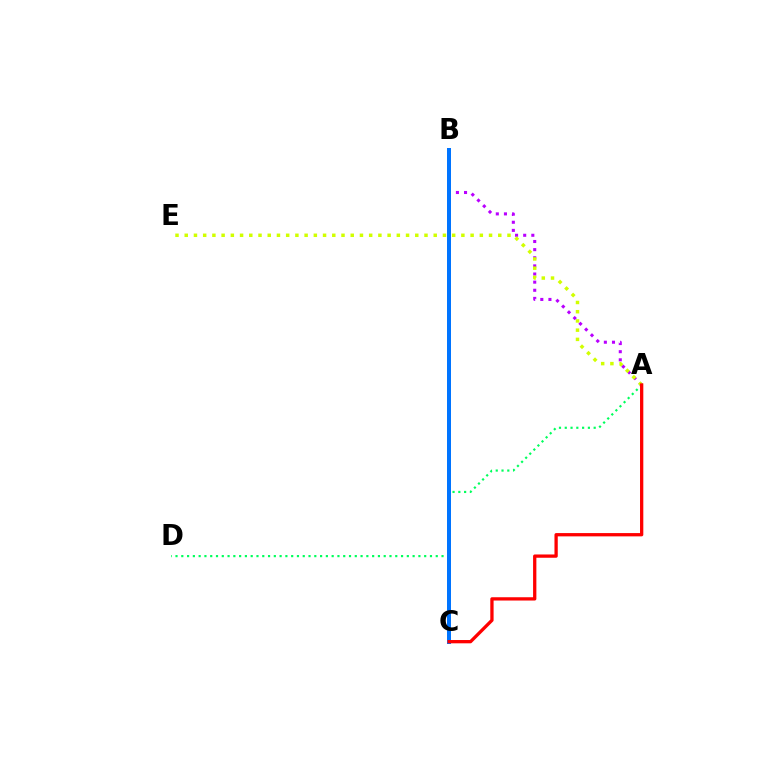{('A', 'B'): [{'color': '#b900ff', 'line_style': 'dotted', 'thickness': 2.21}], ('A', 'D'): [{'color': '#00ff5c', 'line_style': 'dotted', 'thickness': 1.57}], ('A', 'E'): [{'color': '#d1ff00', 'line_style': 'dotted', 'thickness': 2.51}], ('B', 'C'): [{'color': '#0074ff', 'line_style': 'solid', 'thickness': 2.87}], ('A', 'C'): [{'color': '#ff0000', 'line_style': 'solid', 'thickness': 2.37}]}